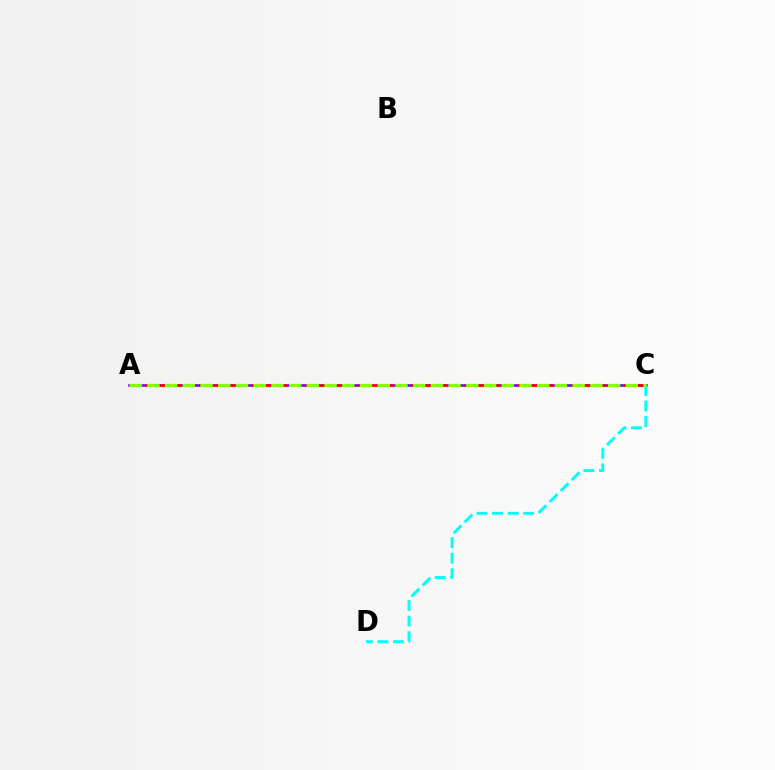{('A', 'C'): [{'color': '#7200ff', 'line_style': 'solid', 'thickness': 1.85}, {'color': '#ff0000', 'line_style': 'dashed', 'thickness': 1.8}, {'color': '#84ff00', 'line_style': 'dashed', 'thickness': 2.41}], ('C', 'D'): [{'color': '#00fff6', 'line_style': 'dashed', 'thickness': 2.11}]}